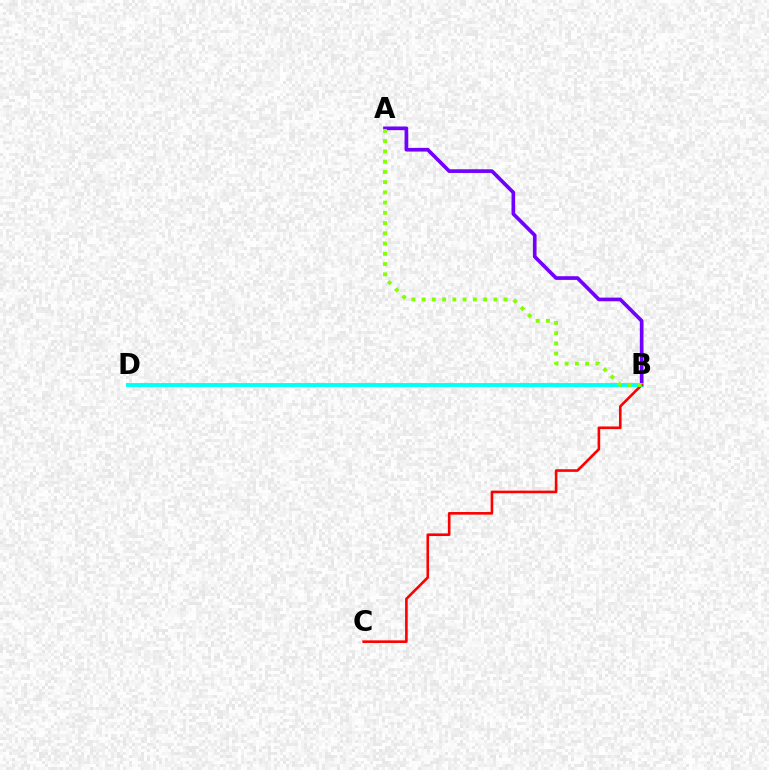{('A', 'B'): [{'color': '#7200ff', 'line_style': 'solid', 'thickness': 2.65}, {'color': '#84ff00', 'line_style': 'dotted', 'thickness': 2.78}], ('B', 'D'): [{'color': '#00fff6', 'line_style': 'solid', 'thickness': 2.79}], ('B', 'C'): [{'color': '#ff0000', 'line_style': 'solid', 'thickness': 1.88}]}